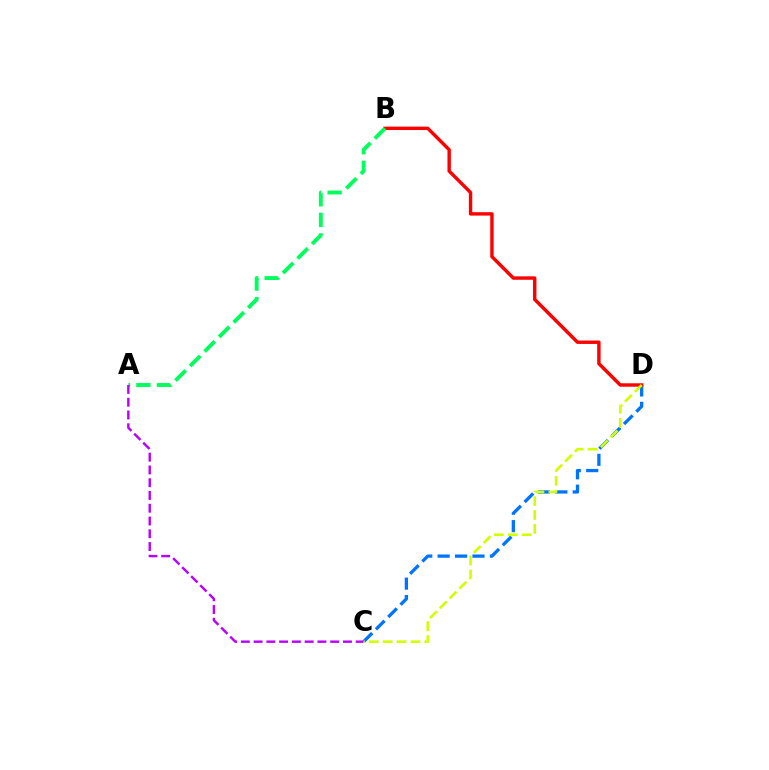{('C', 'D'): [{'color': '#0074ff', 'line_style': 'dashed', 'thickness': 2.37}, {'color': '#d1ff00', 'line_style': 'dashed', 'thickness': 1.89}], ('B', 'D'): [{'color': '#ff0000', 'line_style': 'solid', 'thickness': 2.46}], ('A', 'B'): [{'color': '#00ff5c', 'line_style': 'dashed', 'thickness': 2.79}], ('A', 'C'): [{'color': '#b900ff', 'line_style': 'dashed', 'thickness': 1.73}]}